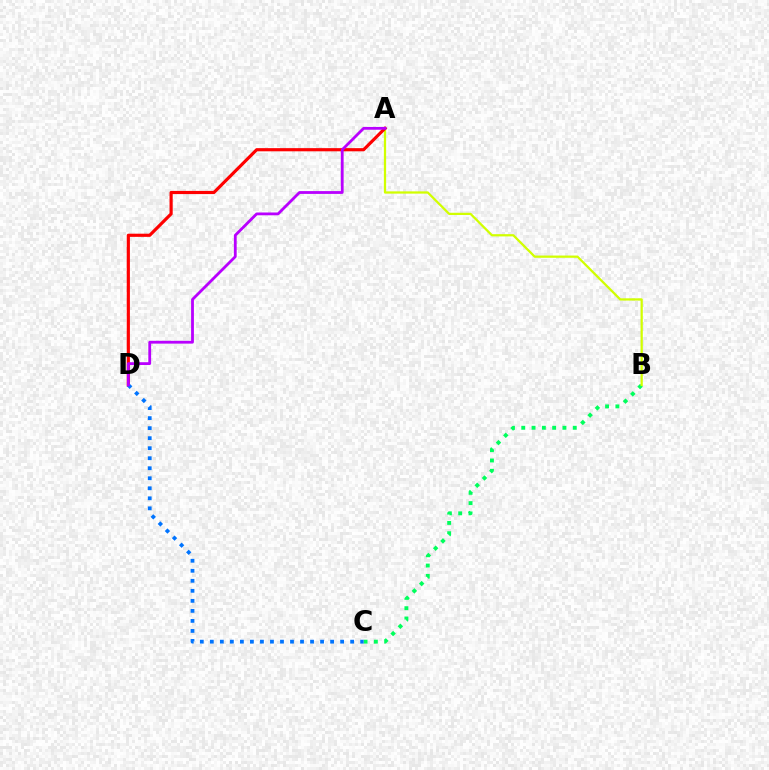{('B', 'C'): [{'color': '#00ff5c', 'line_style': 'dotted', 'thickness': 2.8}], ('A', 'B'): [{'color': '#d1ff00', 'line_style': 'solid', 'thickness': 1.62}], ('A', 'D'): [{'color': '#ff0000', 'line_style': 'solid', 'thickness': 2.28}, {'color': '#b900ff', 'line_style': 'solid', 'thickness': 2.02}], ('C', 'D'): [{'color': '#0074ff', 'line_style': 'dotted', 'thickness': 2.72}]}